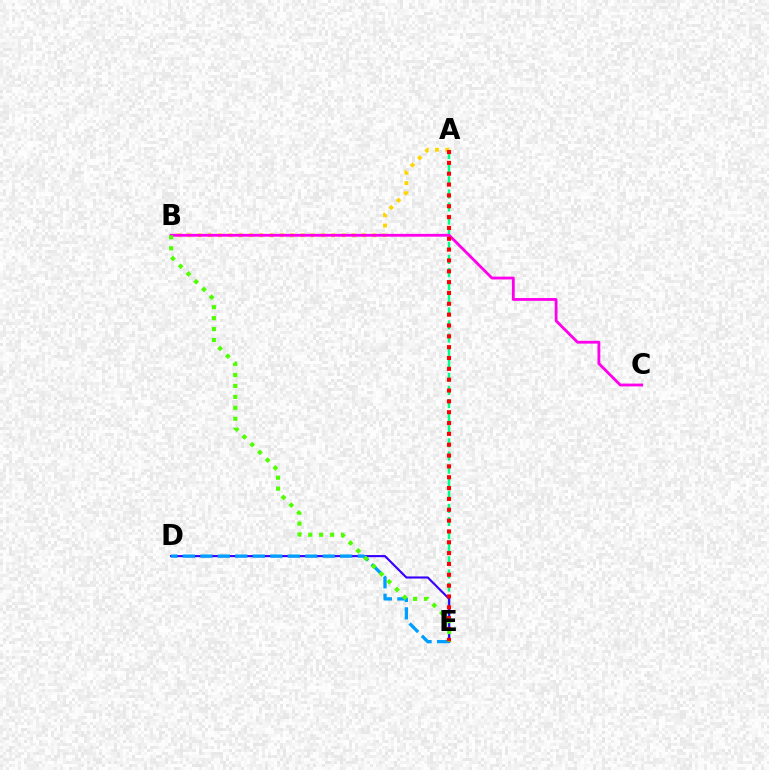{('A', 'E'): [{'color': '#00ff86', 'line_style': 'dashed', 'thickness': 1.78}, {'color': '#ff0000', 'line_style': 'dotted', 'thickness': 2.95}], ('D', 'E'): [{'color': '#3700ff', 'line_style': 'solid', 'thickness': 1.53}, {'color': '#009eff', 'line_style': 'dashed', 'thickness': 2.37}], ('A', 'B'): [{'color': '#ffd500', 'line_style': 'dotted', 'thickness': 2.79}], ('B', 'C'): [{'color': '#ff00ed', 'line_style': 'solid', 'thickness': 2.03}], ('B', 'E'): [{'color': '#4fff00', 'line_style': 'dotted', 'thickness': 2.97}]}